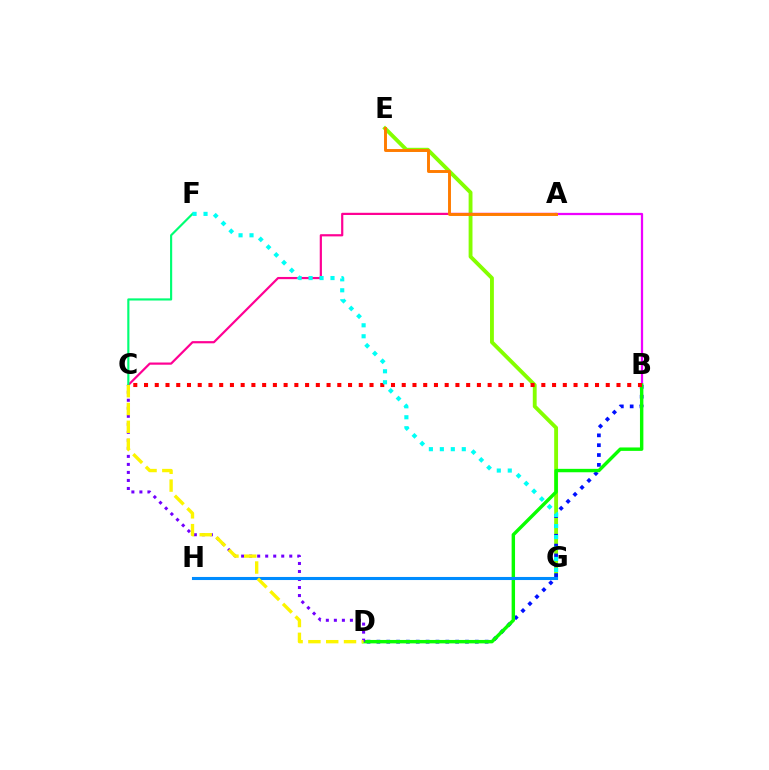{('E', 'G'): [{'color': '#84ff00', 'line_style': 'solid', 'thickness': 2.78}], ('A', 'C'): [{'color': '#ff0094', 'line_style': 'solid', 'thickness': 1.58}], ('A', 'B'): [{'color': '#ee00ff', 'line_style': 'solid', 'thickness': 1.62}], ('B', 'D'): [{'color': '#0010ff', 'line_style': 'dotted', 'thickness': 2.67}, {'color': '#08ff00', 'line_style': 'solid', 'thickness': 2.46}], ('A', 'E'): [{'color': '#ff7c00', 'line_style': 'solid', 'thickness': 2.11}], ('C', 'D'): [{'color': '#7200ff', 'line_style': 'dotted', 'thickness': 2.18}, {'color': '#fcf500', 'line_style': 'dashed', 'thickness': 2.42}], ('C', 'F'): [{'color': '#00ff74', 'line_style': 'solid', 'thickness': 1.55}], ('G', 'H'): [{'color': '#008cff', 'line_style': 'solid', 'thickness': 2.21}], ('B', 'C'): [{'color': '#ff0000', 'line_style': 'dotted', 'thickness': 2.92}], ('F', 'G'): [{'color': '#00fff6', 'line_style': 'dotted', 'thickness': 2.98}]}